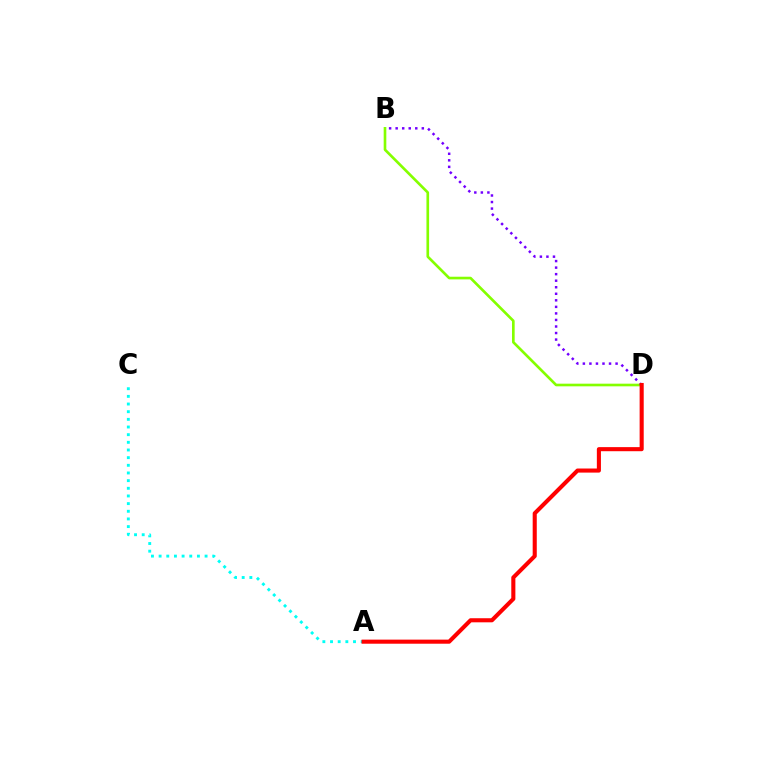{('B', 'D'): [{'color': '#84ff00', 'line_style': 'solid', 'thickness': 1.91}, {'color': '#7200ff', 'line_style': 'dotted', 'thickness': 1.78}], ('A', 'C'): [{'color': '#00fff6', 'line_style': 'dotted', 'thickness': 2.08}], ('A', 'D'): [{'color': '#ff0000', 'line_style': 'solid', 'thickness': 2.94}]}